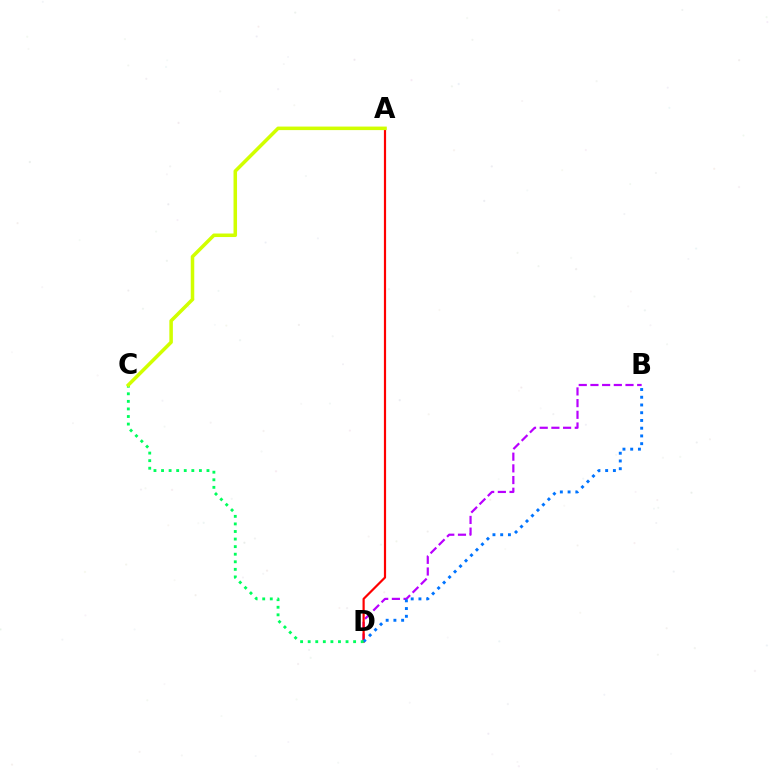{('B', 'D'): [{'color': '#b900ff', 'line_style': 'dashed', 'thickness': 1.59}, {'color': '#0074ff', 'line_style': 'dotted', 'thickness': 2.1}], ('A', 'D'): [{'color': '#ff0000', 'line_style': 'solid', 'thickness': 1.58}], ('C', 'D'): [{'color': '#00ff5c', 'line_style': 'dotted', 'thickness': 2.06}], ('A', 'C'): [{'color': '#d1ff00', 'line_style': 'solid', 'thickness': 2.54}]}